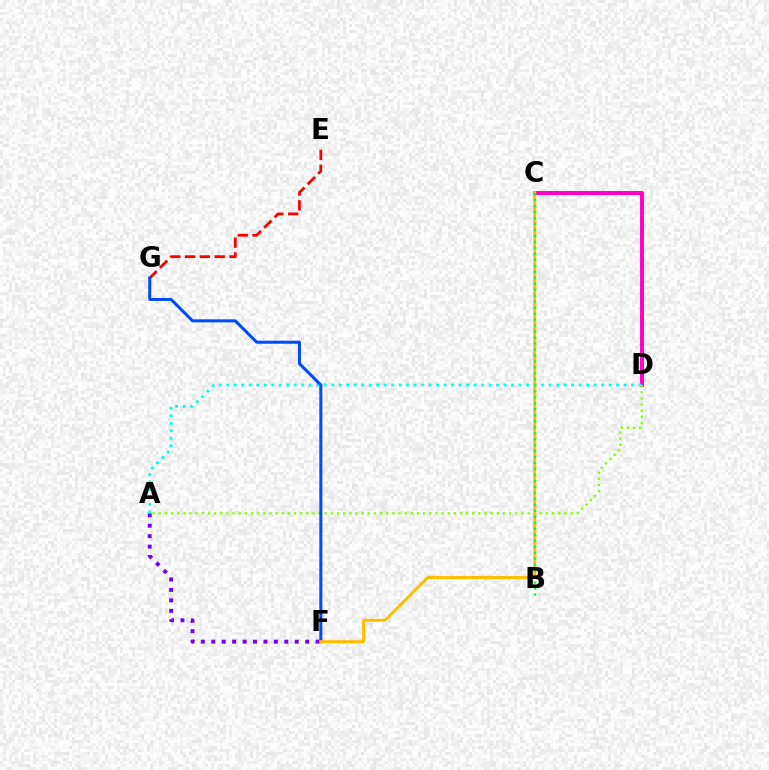{('C', 'D'): [{'color': '#ff00cf', 'line_style': 'solid', 'thickness': 2.87}], ('A', 'F'): [{'color': '#7200ff', 'line_style': 'dotted', 'thickness': 2.84}], ('E', 'G'): [{'color': '#ff0000', 'line_style': 'dashed', 'thickness': 2.01}], ('A', 'D'): [{'color': '#00fff6', 'line_style': 'dotted', 'thickness': 2.04}, {'color': '#84ff00', 'line_style': 'dotted', 'thickness': 1.67}], ('F', 'G'): [{'color': '#004bff', 'line_style': 'solid', 'thickness': 2.17}], ('C', 'F'): [{'color': '#ffbd00', 'line_style': 'solid', 'thickness': 2.11}], ('B', 'C'): [{'color': '#00ff39', 'line_style': 'dotted', 'thickness': 1.62}]}